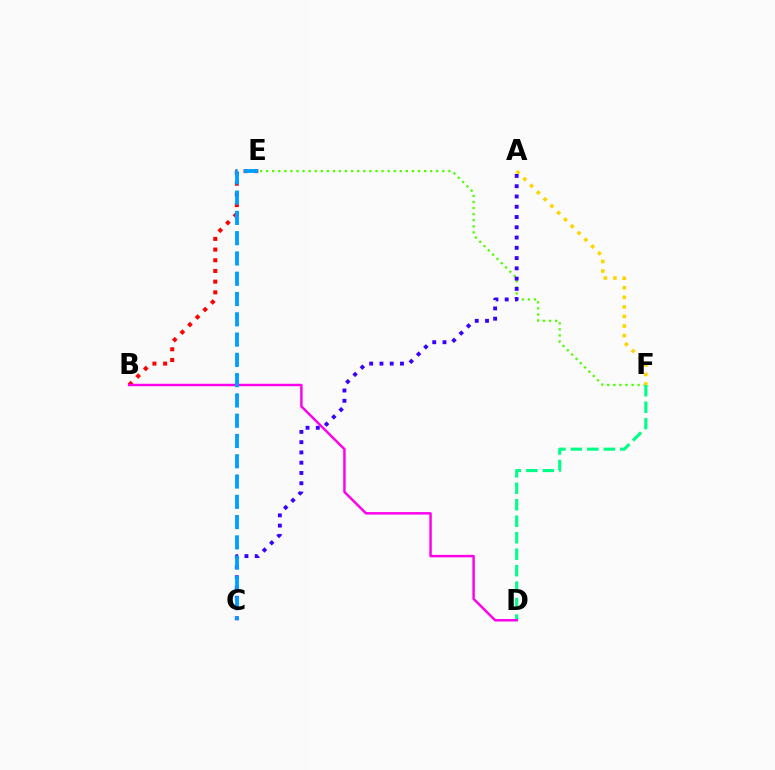{('E', 'F'): [{'color': '#4fff00', 'line_style': 'dotted', 'thickness': 1.65}], ('B', 'E'): [{'color': '#ff0000', 'line_style': 'dotted', 'thickness': 2.91}], ('A', 'F'): [{'color': '#ffd500', 'line_style': 'dotted', 'thickness': 2.6}], ('D', 'F'): [{'color': '#00ff86', 'line_style': 'dashed', 'thickness': 2.24}], ('B', 'D'): [{'color': '#ff00ed', 'line_style': 'solid', 'thickness': 1.77}], ('A', 'C'): [{'color': '#3700ff', 'line_style': 'dotted', 'thickness': 2.79}], ('C', 'E'): [{'color': '#009eff', 'line_style': 'dashed', 'thickness': 2.75}]}